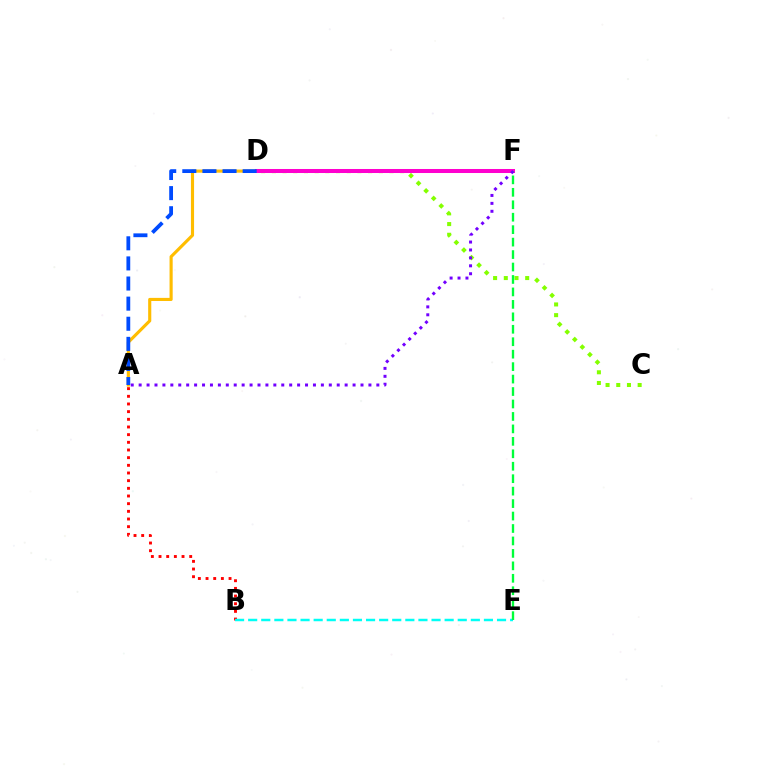{('A', 'B'): [{'color': '#ff0000', 'line_style': 'dotted', 'thickness': 2.08}], ('A', 'D'): [{'color': '#ffbd00', 'line_style': 'solid', 'thickness': 2.25}, {'color': '#004bff', 'line_style': 'dashed', 'thickness': 2.73}], ('C', 'D'): [{'color': '#84ff00', 'line_style': 'dotted', 'thickness': 2.91}], ('B', 'E'): [{'color': '#00fff6', 'line_style': 'dashed', 'thickness': 1.78}], ('D', 'F'): [{'color': '#ff00cf', 'line_style': 'solid', 'thickness': 2.89}], ('E', 'F'): [{'color': '#00ff39', 'line_style': 'dashed', 'thickness': 1.69}], ('A', 'F'): [{'color': '#7200ff', 'line_style': 'dotted', 'thickness': 2.15}]}